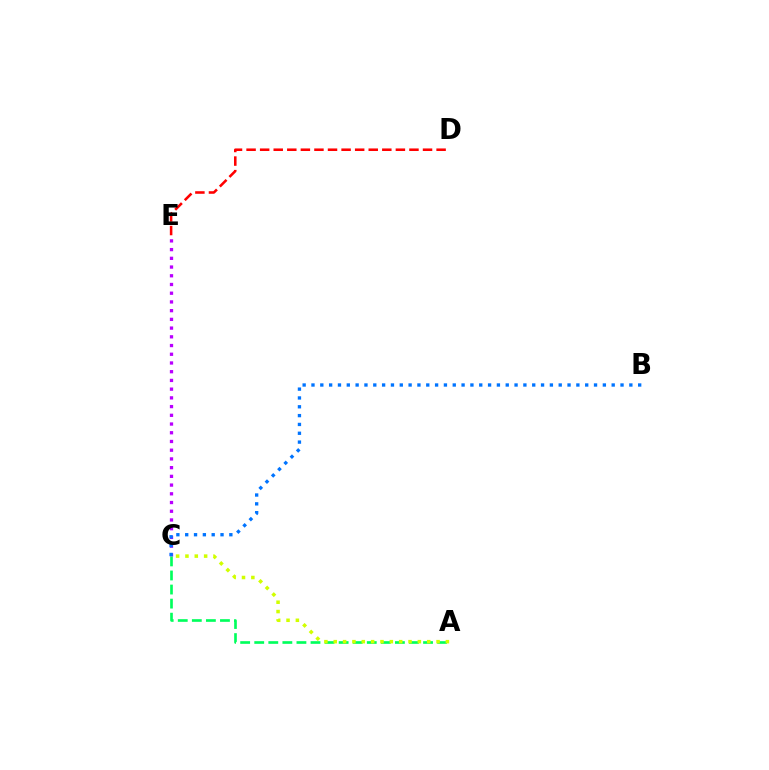{('C', 'E'): [{'color': '#b900ff', 'line_style': 'dotted', 'thickness': 2.37}], ('A', 'C'): [{'color': '#00ff5c', 'line_style': 'dashed', 'thickness': 1.91}, {'color': '#d1ff00', 'line_style': 'dotted', 'thickness': 2.54}], ('D', 'E'): [{'color': '#ff0000', 'line_style': 'dashed', 'thickness': 1.84}], ('B', 'C'): [{'color': '#0074ff', 'line_style': 'dotted', 'thickness': 2.4}]}